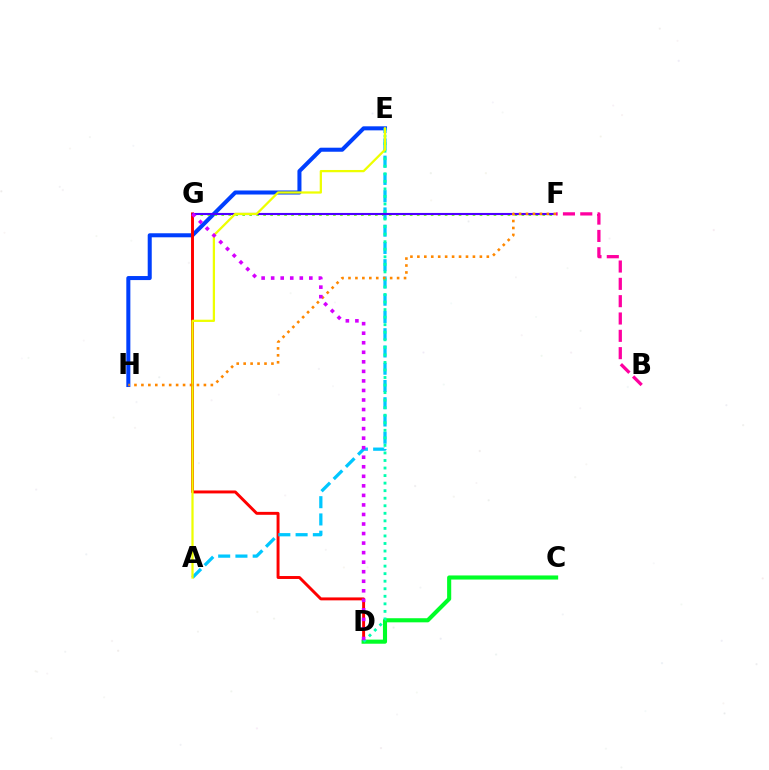{('E', 'H'): [{'color': '#003fff', 'line_style': 'solid', 'thickness': 2.91}], ('D', 'G'): [{'color': '#ff0000', 'line_style': 'solid', 'thickness': 2.11}, {'color': '#d600ff', 'line_style': 'dotted', 'thickness': 2.59}], ('F', 'G'): [{'color': '#66ff00', 'line_style': 'dotted', 'thickness': 1.9}, {'color': '#4f00ff', 'line_style': 'solid', 'thickness': 1.52}], ('A', 'E'): [{'color': '#00c7ff', 'line_style': 'dashed', 'thickness': 2.34}, {'color': '#eeff00', 'line_style': 'solid', 'thickness': 1.62}], ('C', 'D'): [{'color': '#00ff27', 'line_style': 'solid', 'thickness': 2.96}], ('D', 'E'): [{'color': '#00ffaf', 'line_style': 'dotted', 'thickness': 2.05}], ('F', 'H'): [{'color': '#ff8800', 'line_style': 'dotted', 'thickness': 1.89}], ('B', 'F'): [{'color': '#ff00a0', 'line_style': 'dashed', 'thickness': 2.35}]}